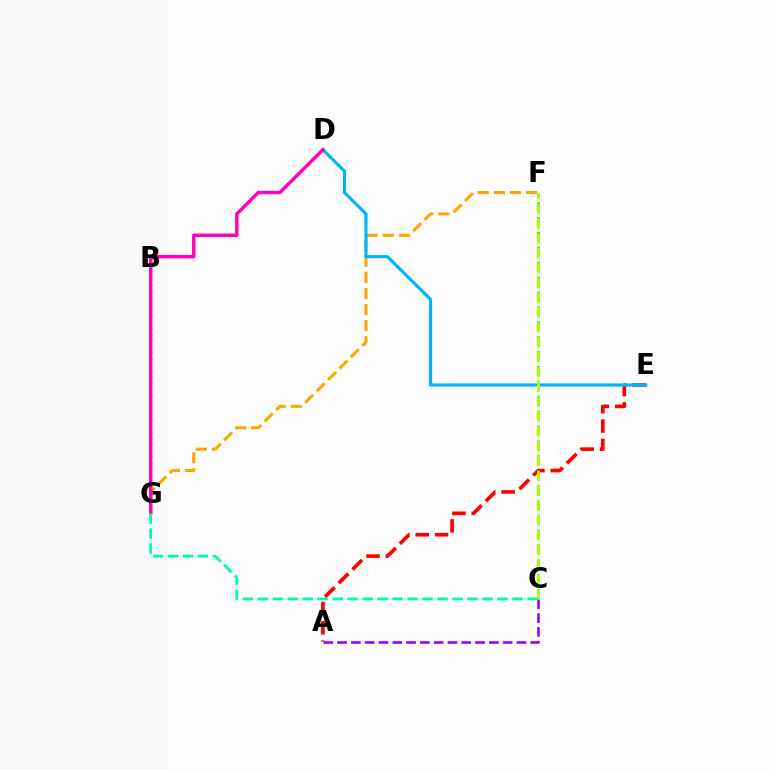{('A', 'C'): [{'color': '#9b00ff', 'line_style': 'dashed', 'thickness': 1.87}], ('B', 'G'): [{'color': '#0010ff', 'line_style': 'dotted', 'thickness': 1.66}], ('C', 'F'): [{'color': '#08ff00', 'line_style': 'dashed', 'thickness': 2.02}, {'color': '#b3ff00', 'line_style': 'dashed', 'thickness': 2.01}], ('A', 'E'): [{'color': '#ff0000', 'line_style': 'dashed', 'thickness': 2.63}], ('F', 'G'): [{'color': '#ffa500', 'line_style': 'dashed', 'thickness': 2.19}], ('D', 'E'): [{'color': '#00b5ff', 'line_style': 'solid', 'thickness': 2.27}], ('D', 'G'): [{'color': '#ff00bd', 'line_style': 'solid', 'thickness': 2.45}], ('C', 'G'): [{'color': '#00ff9d', 'line_style': 'dashed', 'thickness': 2.04}]}